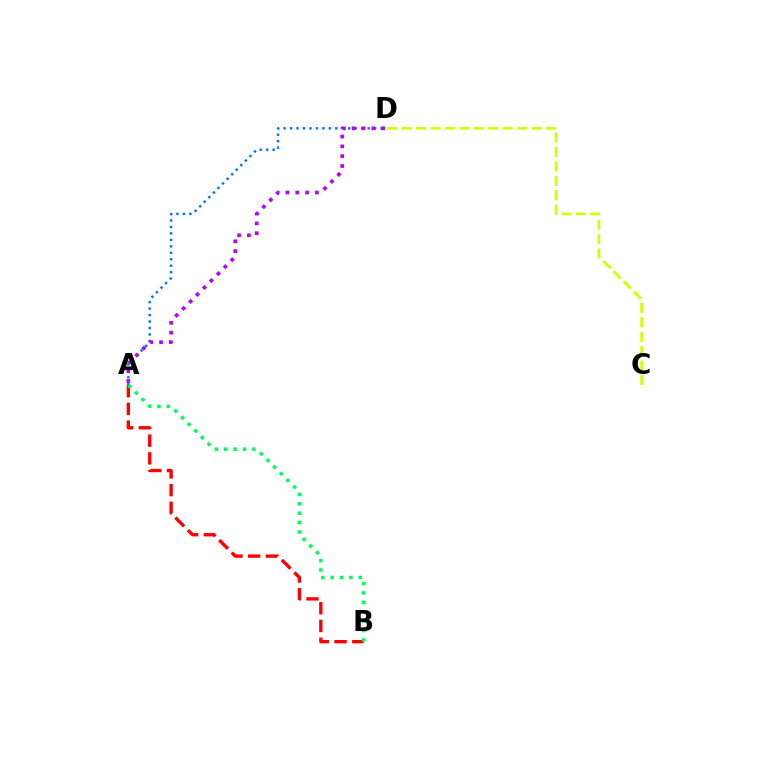{('A', 'D'): [{'color': '#0074ff', 'line_style': 'dotted', 'thickness': 1.76}, {'color': '#b900ff', 'line_style': 'dotted', 'thickness': 2.67}], ('A', 'B'): [{'color': '#ff0000', 'line_style': 'dashed', 'thickness': 2.41}, {'color': '#00ff5c', 'line_style': 'dotted', 'thickness': 2.55}], ('C', 'D'): [{'color': '#d1ff00', 'line_style': 'dashed', 'thickness': 1.96}]}